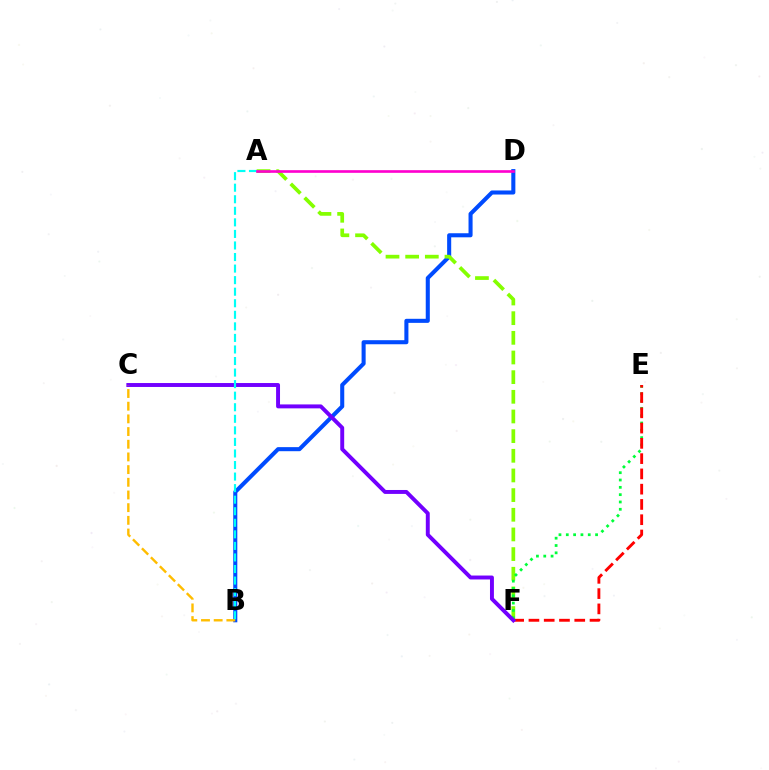{('B', 'D'): [{'color': '#004bff', 'line_style': 'solid', 'thickness': 2.92}], ('A', 'F'): [{'color': '#84ff00', 'line_style': 'dashed', 'thickness': 2.67}], ('E', 'F'): [{'color': '#00ff39', 'line_style': 'dotted', 'thickness': 1.99}, {'color': '#ff0000', 'line_style': 'dashed', 'thickness': 2.07}], ('C', 'F'): [{'color': '#7200ff', 'line_style': 'solid', 'thickness': 2.83}], ('B', 'C'): [{'color': '#ffbd00', 'line_style': 'dashed', 'thickness': 1.72}], ('A', 'B'): [{'color': '#00fff6', 'line_style': 'dashed', 'thickness': 1.57}], ('A', 'D'): [{'color': '#ff00cf', 'line_style': 'solid', 'thickness': 1.91}]}